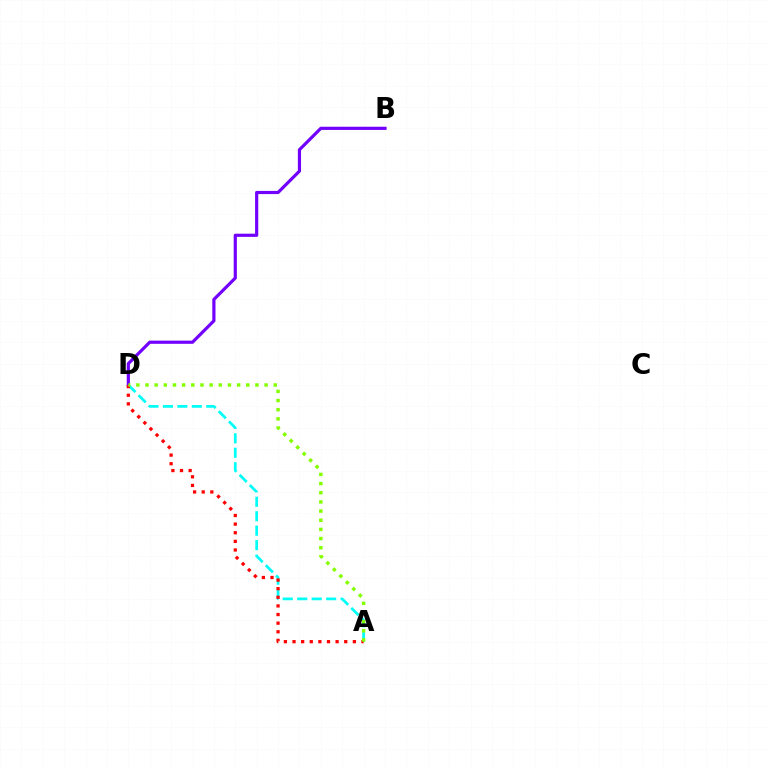{('A', 'D'): [{'color': '#00fff6', 'line_style': 'dashed', 'thickness': 1.96}, {'color': '#ff0000', 'line_style': 'dotted', 'thickness': 2.34}, {'color': '#84ff00', 'line_style': 'dotted', 'thickness': 2.49}], ('B', 'D'): [{'color': '#7200ff', 'line_style': 'solid', 'thickness': 2.29}]}